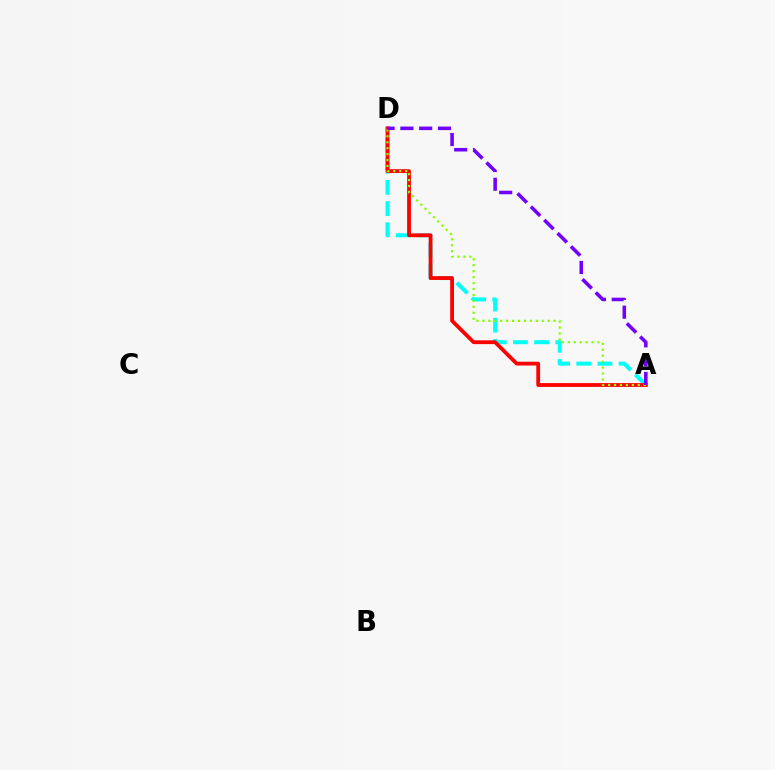{('A', 'D'): [{'color': '#00fff6', 'line_style': 'dashed', 'thickness': 2.88}, {'color': '#ff0000', 'line_style': 'solid', 'thickness': 2.73}, {'color': '#84ff00', 'line_style': 'dotted', 'thickness': 1.61}, {'color': '#7200ff', 'line_style': 'dashed', 'thickness': 2.55}]}